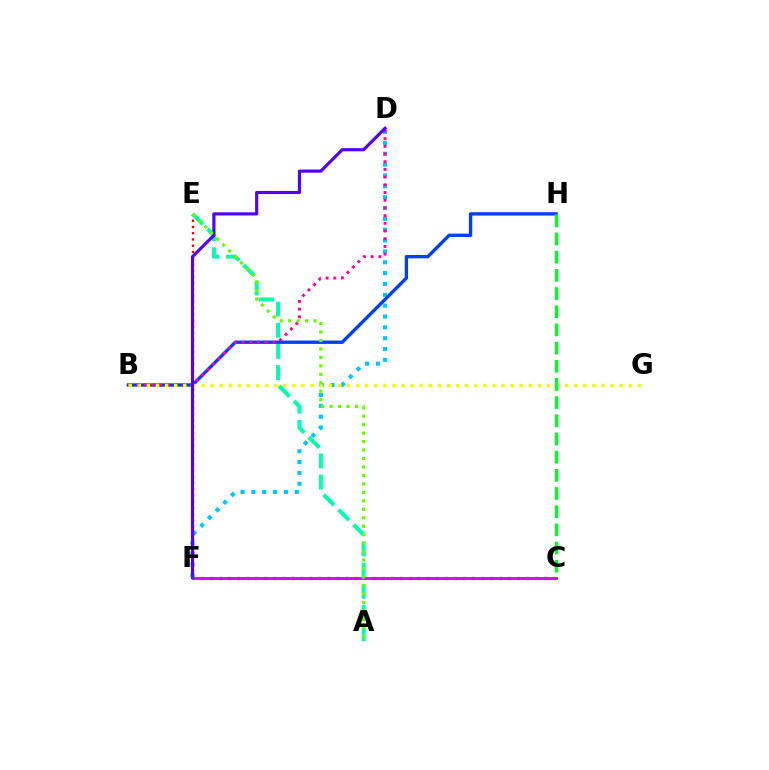{('D', 'F'): [{'color': '#00c7ff', 'line_style': 'dotted', 'thickness': 2.95}, {'color': '#4f00ff', 'line_style': 'solid', 'thickness': 2.26}], ('E', 'F'): [{'color': '#ff0000', 'line_style': 'dotted', 'thickness': 1.7}], ('B', 'H'): [{'color': '#003fff', 'line_style': 'solid', 'thickness': 2.42}], ('B', 'D'): [{'color': '#ff00a0', 'line_style': 'dotted', 'thickness': 2.09}], ('C', 'F'): [{'color': '#ff8800', 'line_style': 'dotted', 'thickness': 2.45}, {'color': '#d600ff', 'line_style': 'solid', 'thickness': 2.02}], ('B', 'G'): [{'color': '#eeff00', 'line_style': 'dotted', 'thickness': 2.47}], ('A', 'E'): [{'color': '#00ffaf', 'line_style': 'dashed', 'thickness': 2.88}, {'color': '#66ff00', 'line_style': 'dotted', 'thickness': 2.3}], ('C', 'H'): [{'color': '#00ff27', 'line_style': 'dashed', 'thickness': 2.47}]}